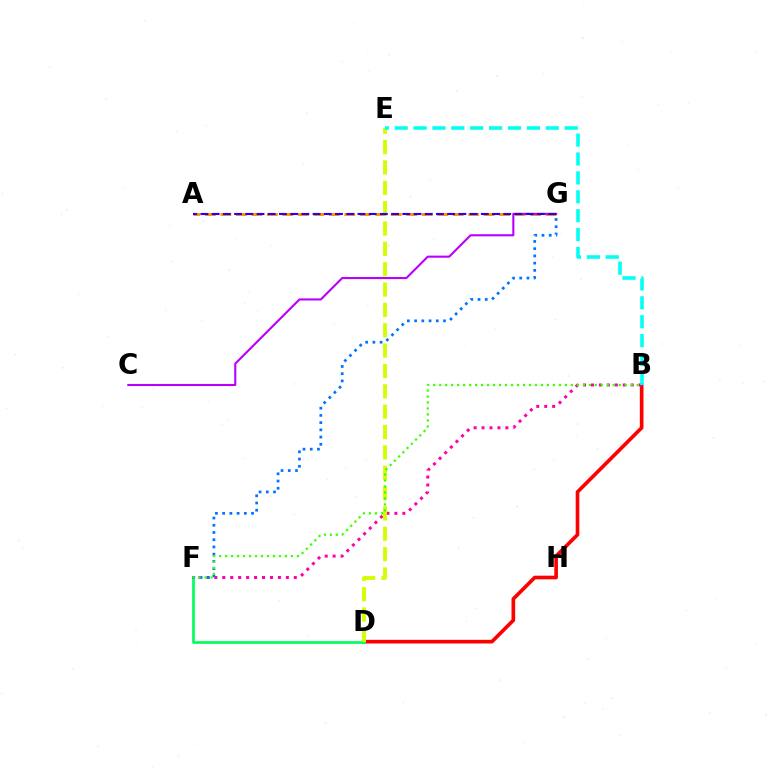{('B', 'D'): [{'color': '#ff0000', 'line_style': 'solid', 'thickness': 2.63}], ('D', 'F'): [{'color': '#00ff5c', 'line_style': 'solid', 'thickness': 1.95}], ('A', 'G'): [{'color': '#ff9400', 'line_style': 'dashed', 'thickness': 2.1}, {'color': '#2500ff', 'line_style': 'dashed', 'thickness': 1.52}], ('B', 'F'): [{'color': '#ff00ac', 'line_style': 'dotted', 'thickness': 2.16}, {'color': '#3dff00', 'line_style': 'dotted', 'thickness': 1.63}], ('C', 'G'): [{'color': '#b900ff', 'line_style': 'solid', 'thickness': 1.51}], ('D', 'E'): [{'color': '#d1ff00', 'line_style': 'dashed', 'thickness': 2.76}], ('F', 'G'): [{'color': '#0074ff', 'line_style': 'dotted', 'thickness': 1.96}], ('B', 'E'): [{'color': '#00fff6', 'line_style': 'dashed', 'thickness': 2.57}]}